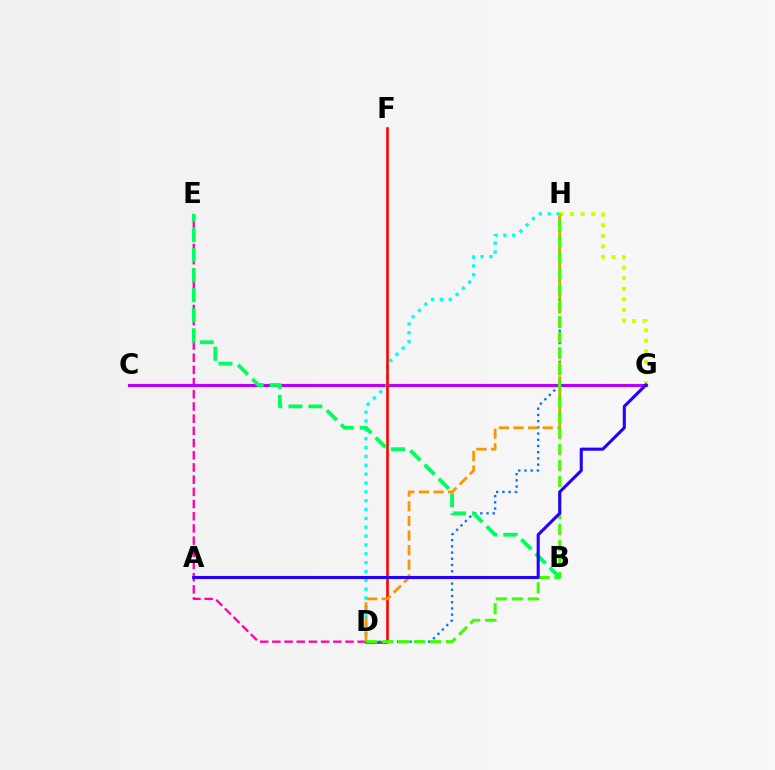{('G', 'H'): [{'color': '#d1ff00', 'line_style': 'dotted', 'thickness': 2.87}], ('D', 'E'): [{'color': '#ff00ac', 'line_style': 'dashed', 'thickness': 1.66}], ('C', 'G'): [{'color': '#b900ff', 'line_style': 'solid', 'thickness': 2.25}], ('D', 'H'): [{'color': '#00fff6', 'line_style': 'dotted', 'thickness': 2.41}, {'color': '#0074ff', 'line_style': 'dotted', 'thickness': 1.69}, {'color': '#ff9400', 'line_style': 'dashed', 'thickness': 1.99}, {'color': '#3dff00', 'line_style': 'dashed', 'thickness': 2.17}], ('D', 'F'): [{'color': '#ff0000', 'line_style': 'solid', 'thickness': 1.87}], ('B', 'E'): [{'color': '#00ff5c', 'line_style': 'dashed', 'thickness': 2.72}], ('A', 'G'): [{'color': '#2500ff', 'line_style': 'solid', 'thickness': 2.22}]}